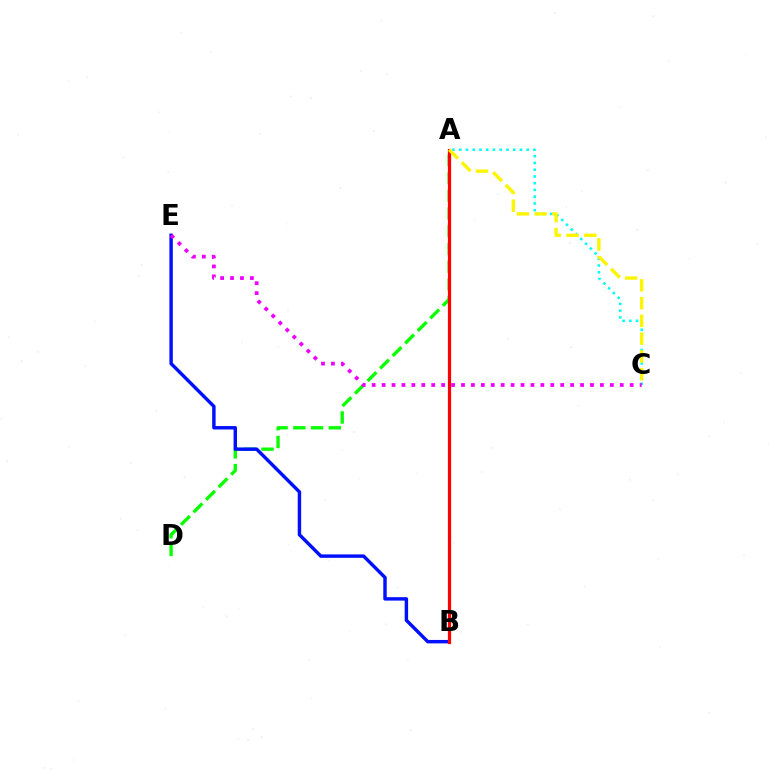{('A', 'D'): [{'color': '#08ff00', 'line_style': 'dashed', 'thickness': 2.41}], ('B', 'E'): [{'color': '#0010ff', 'line_style': 'solid', 'thickness': 2.47}], ('A', 'C'): [{'color': '#00fff6', 'line_style': 'dotted', 'thickness': 1.83}, {'color': '#fcf500', 'line_style': 'dashed', 'thickness': 2.41}], ('A', 'B'): [{'color': '#ff0000', 'line_style': 'solid', 'thickness': 2.31}], ('C', 'E'): [{'color': '#ee00ff', 'line_style': 'dotted', 'thickness': 2.7}]}